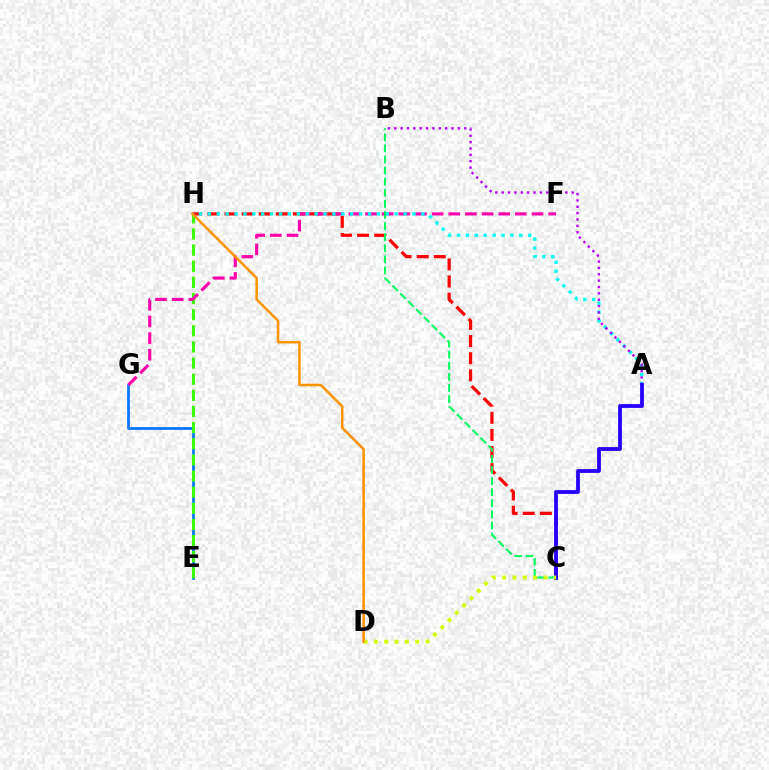{('E', 'G'): [{'color': '#0074ff', 'line_style': 'solid', 'thickness': 1.93}], ('C', 'H'): [{'color': '#ff0000', 'line_style': 'dashed', 'thickness': 2.32}], ('E', 'H'): [{'color': '#3dff00', 'line_style': 'dashed', 'thickness': 2.19}], ('F', 'G'): [{'color': '#ff00ac', 'line_style': 'dashed', 'thickness': 2.26}], ('A', 'H'): [{'color': '#00fff6', 'line_style': 'dotted', 'thickness': 2.42}], ('A', 'B'): [{'color': '#b900ff', 'line_style': 'dotted', 'thickness': 1.73}], ('B', 'C'): [{'color': '#00ff5c', 'line_style': 'dashed', 'thickness': 1.51}], ('A', 'C'): [{'color': '#2500ff', 'line_style': 'solid', 'thickness': 2.73}], ('C', 'D'): [{'color': '#d1ff00', 'line_style': 'dotted', 'thickness': 2.8}], ('D', 'H'): [{'color': '#ff9400', 'line_style': 'solid', 'thickness': 1.82}]}